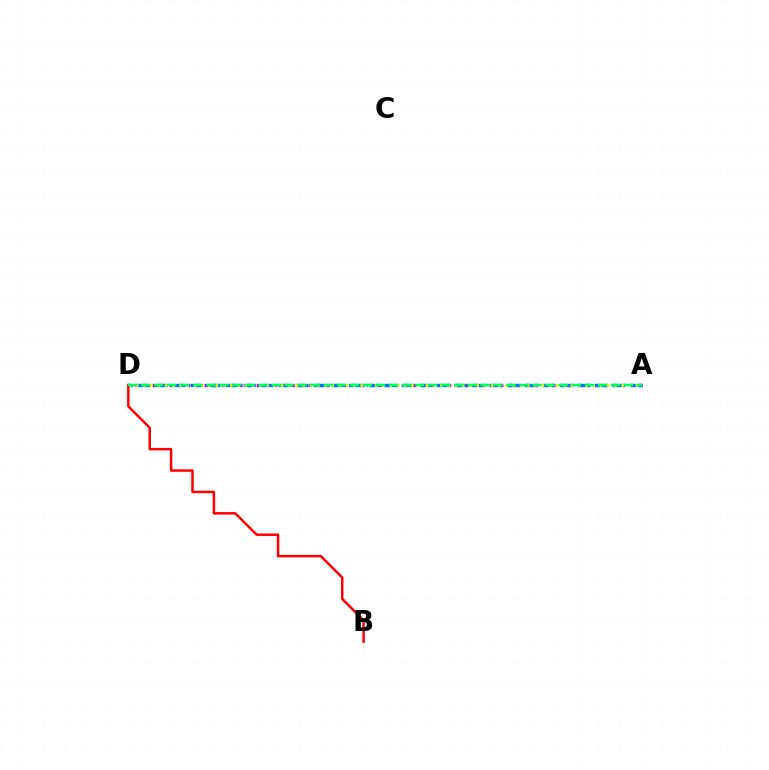{('A', 'D'): [{'color': '#b900ff', 'line_style': 'dotted', 'thickness': 2.36}, {'color': '#0074ff', 'line_style': 'dashed', 'thickness': 2.39}, {'color': '#d1ff00', 'line_style': 'dotted', 'thickness': 1.97}, {'color': '#00ff5c', 'line_style': 'dashed', 'thickness': 1.77}], ('B', 'D'): [{'color': '#ff0000', 'line_style': 'solid', 'thickness': 1.78}]}